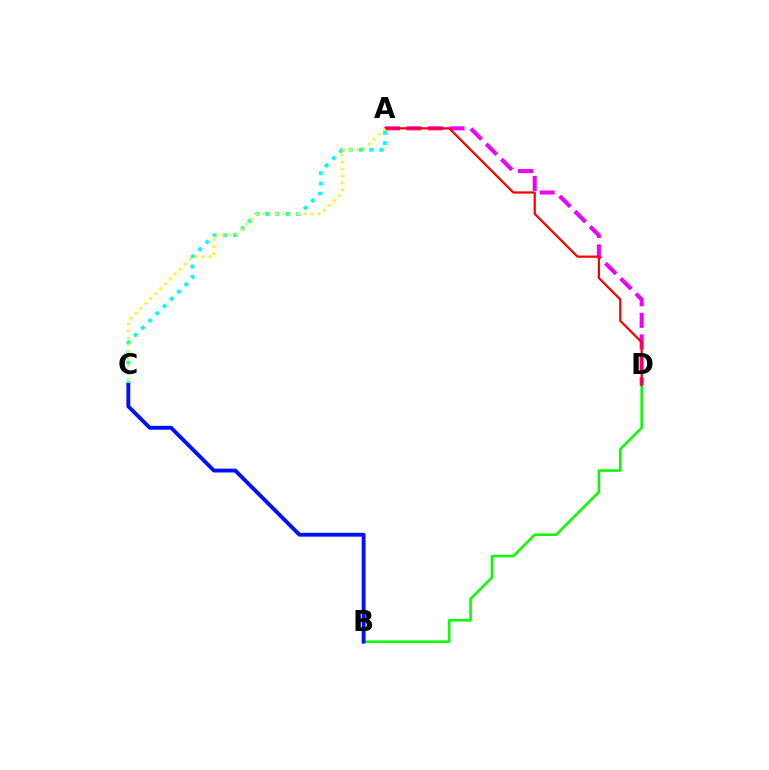{('A', 'C'): [{'color': '#00fff6', 'line_style': 'dotted', 'thickness': 2.78}, {'color': '#fcf500', 'line_style': 'dotted', 'thickness': 1.89}], ('B', 'D'): [{'color': '#08ff00', 'line_style': 'solid', 'thickness': 1.85}], ('A', 'D'): [{'color': '#ee00ff', 'line_style': 'dashed', 'thickness': 2.92}, {'color': '#ff0000', 'line_style': 'solid', 'thickness': 1.61}], ('B', 'C'): [{'color': '#0010ff', 'line_style': 'solid', 'thickness': 2.78}]}